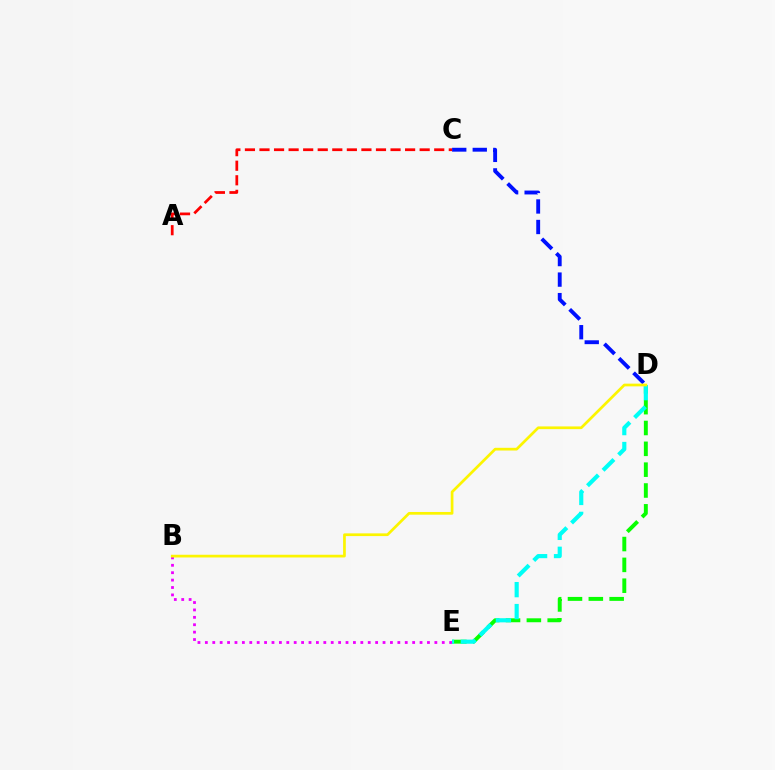{('D', 'E'): [{'color': '#08ff00', 'line_style': 'dashed', 'thickness': 2.83}, {'color': '#00fff6', 'line_style': 'dashed', 'thickness': 2.98}], ('B', 'E'): [{'color': '#ee00ff', 'line_style': 'dotted', 'thickness': 2.01}], ('C', 'D'): [{'color': '#0010ff', 'line_style': 'dashed', 'thickness': 2.79}], ('B', 'D'): [{'color': '#fcf500', 'line_style': 'solid', 'thickness': 1.95}], ('A', 'C'): [{'color': '#ff0000', 'line_style': 'dashed', 'thickness': 1.98}]}